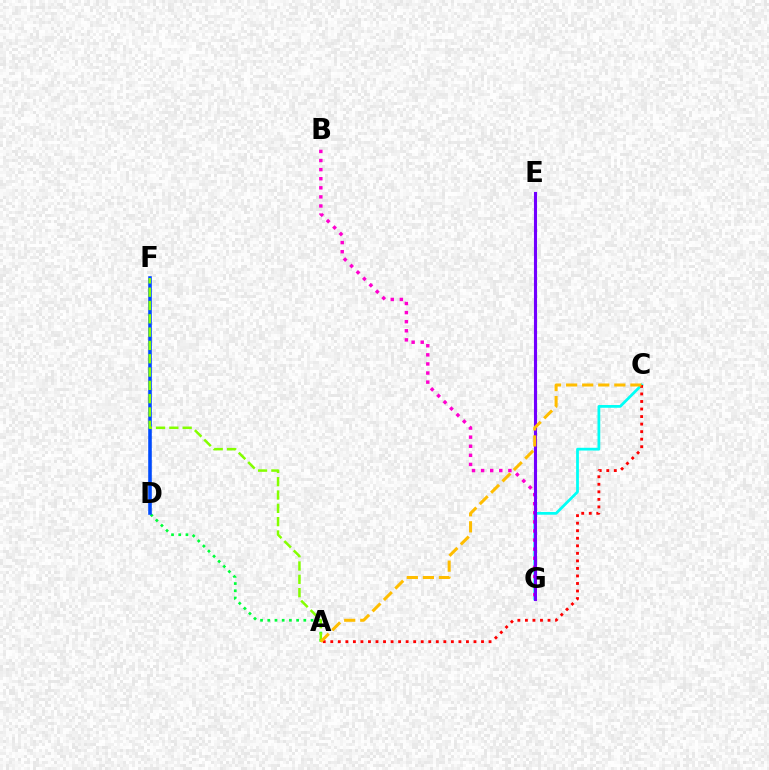{('C', 'G'): [{'color': '#00fff6', 'line_style': 'solid', 'thickness': 1.99}], ('A', 'D'): [{'color': '#00ff39', 'line_style': 'dotted', 'thickness': 1.96}], ('B', 'G'): [{'color': '#ff00cf', 'line_style': 'dotted', 'thickness': 2.47}], ('D', 'F'): [{'color': '#004bff', 'line_style': 'solid', 'thickness': 2.58}], ('A', 'C'): [{'color': '#ff0000', 'line_style': 'dotted', 'thickness': 2.05}, {'color': '#ffbd00', 'line_style': 'dashed', 'thickness': 2.18}], ('A', 'F'): [{'color': '#84ff00', 'line_style': 'dashed', 'thickness': 1.81}], ('E', 'G'): [{'color': '#7200ff', 'line_style': 'solid', 'thickness': 2.23}]}